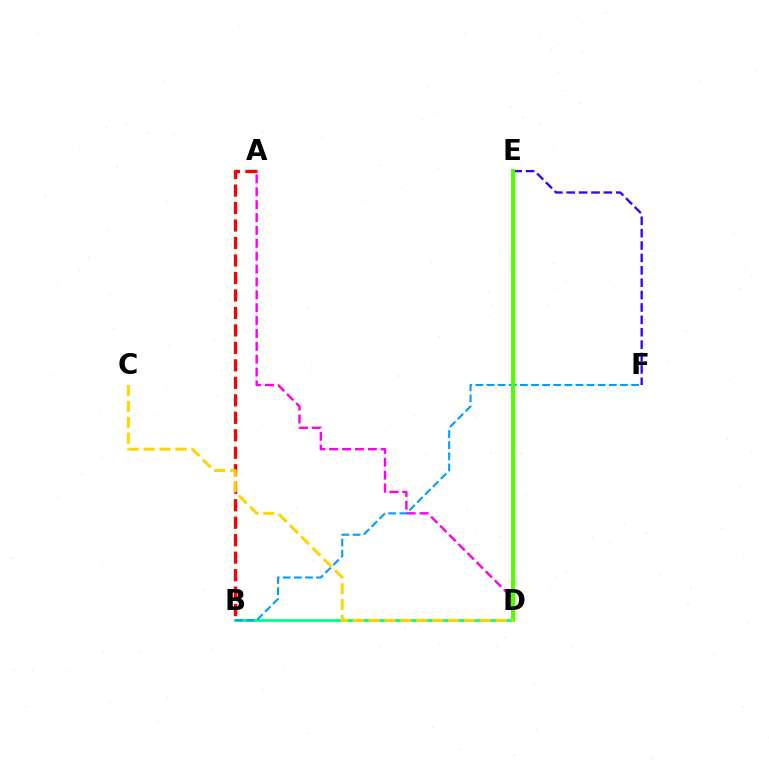{('B', 'D'): [{'color': '#00ff86', 'line_style': 'solid', 'thickness': 2.03}], ('E', 'F'): [{'color': '#3700ff', 'line_style': 'dashed', 'thickness': 1.68}], ('A', 'D'): [{'color': '#ff00ed', 'line_style': 'dashed', 'thickness': 1.75}], ('A', 'B'): [{'color': '#ff0000', 'line_style': 'dashed', 'thickness': 2.37}], ('B', 'F'): [{'color': '#009eff', 'line_style': 'dashed', 'thickness': 1.51}], ('D', 'E'): [{'color': '#4fff00', 'line_style': 'solid', 'thickness': 2.86}], ('C', 'D'): [{'color': '#ffd500', 'line_style': 'dashed', 'thickness': 2.16}]}